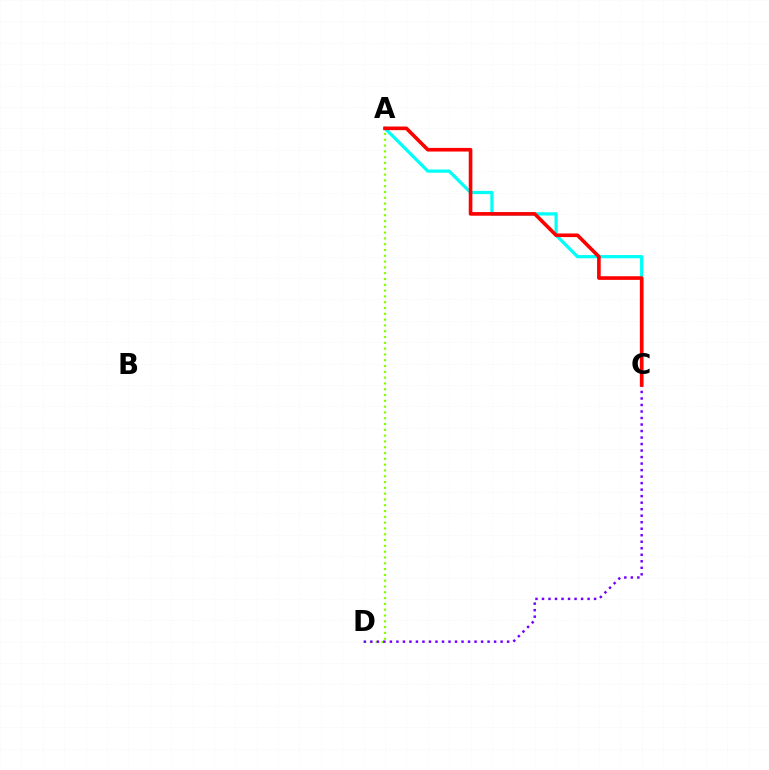{('A', 'C'): [{'color': '#00fff6', 'line_style': 'solid', 'thickness': 2.33}, {'color': '#ff0000', 'line_style': 'solid', 'thickness': 2.61}], ('A', 'D'): [{'color': '#84ff00', 'line_style': 'dotted', 'thickness': 1.58}], ('C', 'D'): [{'color': '#7200ff', 'line_style': 'dotted', 'thickness': 1.77}]}